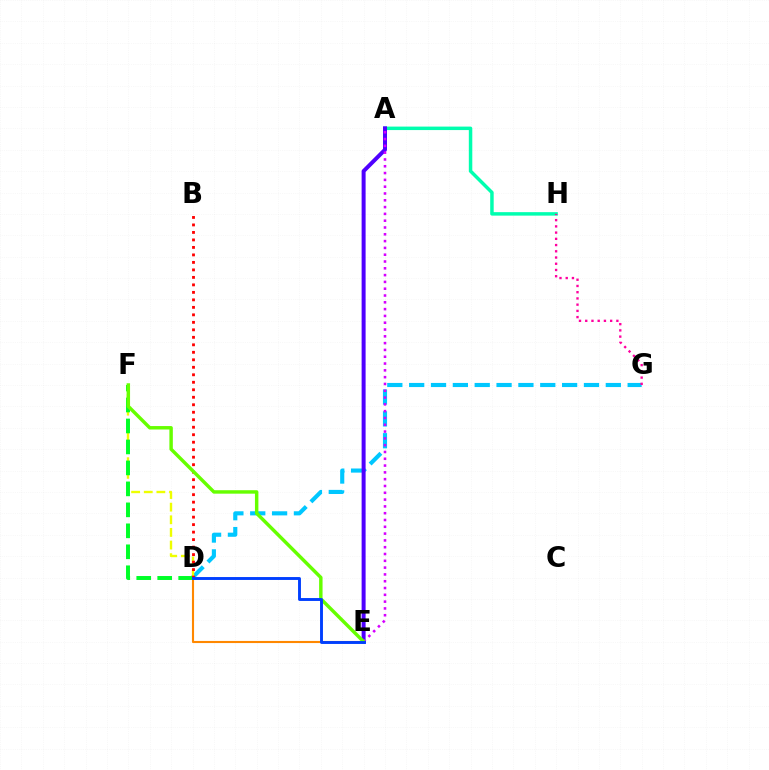{('D', 'G'): [{'color': '#00c7ff', 'line_style': 'dashed', 'thickness': 2.97}], ('A', 'H'): [{'color': '#00ffaf', 'line_style': 'solid', 'thickness': 2.5}], ('D', 'F'): [{'color': '#eeff00', 'line_style': 'dashed', 'thickness': 1.72}, {'color': '#00ff27', 'line_style': 'dashed', 'thickness': 2.85}], ('D', 'E'): [{'color': '#ff8800', 'line_style': 'solid', 'thickness': 1.52}, {'color': '#003fff', 'line_style': 'solid', 'thickness': 2.08}], ('A', 'E'): [{'color': '#4f00ff', 'line_style': 'solid', 'thickness': 2.87}, {'color': '#d600ff', 'line_style': 'dotted', 'thickness': 1.85}], ('B', 'D'): [{'color': '#ff0000', 'line_style': 'dotted', 'thickness': 2.04}], ('E', 'F'): [{'color': '#66ff00', 'line_style': 'solid', 'thickness': 2.48}], ('G', 'H'): [{'color': '#ff00a0', 'line_style': 'dotted', 'thickness': 1.69}]}